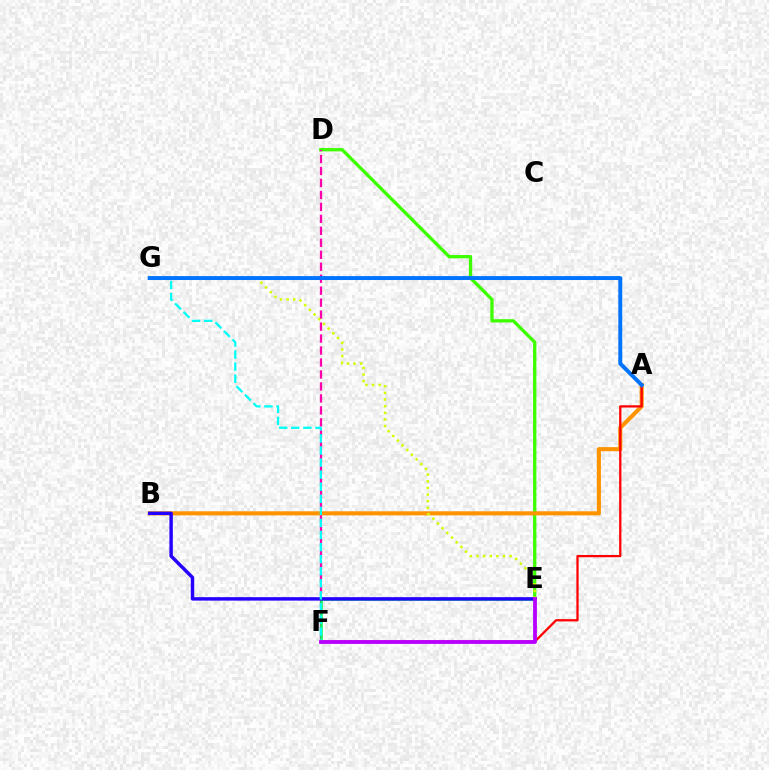{('D', 'E'): [{'color': '#3dff00', 'line_style': 'solid', 'thickness': 2.37}], ('D', 'F'): [{'color': '#ff00ac', 'line_style': 'dashed', 'thickness': 1.63}], ('A', 'B'): [{'color': '#ff9400', 'line_style': 'solid', 'thickness': 2.95}], ('E', 'F'): [{'color': '#00ff5c', 'line_style': 'solid', 'thickness': 1.8}, {'color': '#b900ff', 'line_style': 'solid', 'thickness': 2.74}], ('A', 'F'): [{'color': '#ff0000', 'line_style': 'solid', 'thickness': 1.63}], ('B', 'E'): [{'color': '#2500ff', 'line_style': 'solid', 'thickness': 2.48}], ('E', 'G'): [{'color': '#d1ff00', 'line_style': 'dotted', 'thickness': 1.8}], ('F', 'G'): [{'color': '#00fff6', 'line_style': 'dashed', 'thickness': 1.64}], ('A', 'G'): [{'color': '#0074ff', 'line_style': 'solid', 'thickness': 2.83}]}